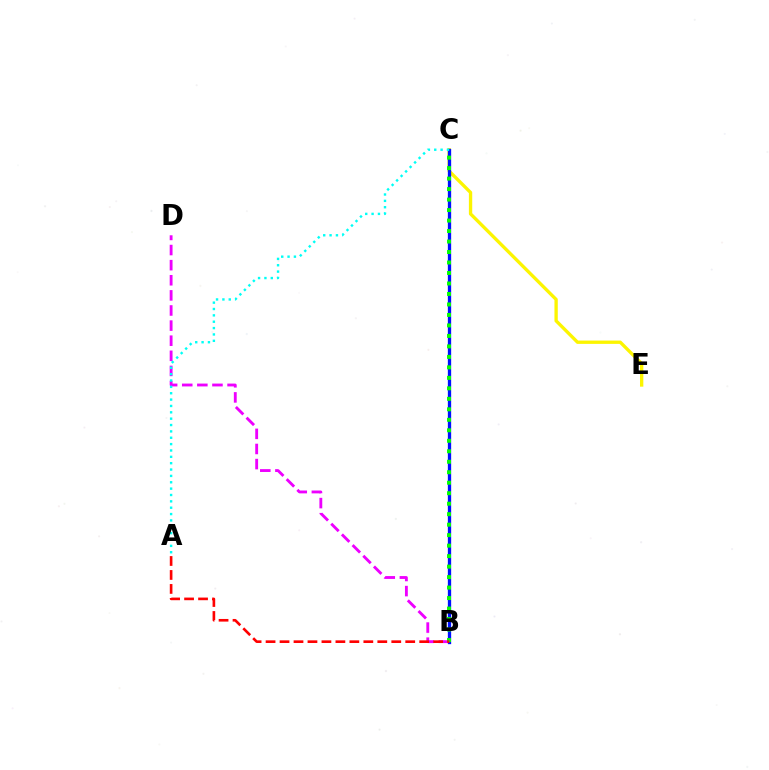{('C', 'E'): [{'color': '#fcf500', 'line_style': 'solid', 'thickness': 2.39}], ('B', 'C'): [{'color': '#0010ff', 'line_style': 'solid', 'thickness': 2.38}, {'color': '#08ff00', 'line_style': 'dotted', 'thickness': 2.85}], ('B', 'D'): [{'color': '#ee00ff', 'line_style': 'dashed', 'thickness': 2.05}], ('A', 'B'): [{'color': '#ff0000', 'line_style': 'dashed', 'thickness': 1.9}], ('A', 'C'): [{'color': '#00fff6', 'line_style': 'dotted', 'thickness': 1.73}]}